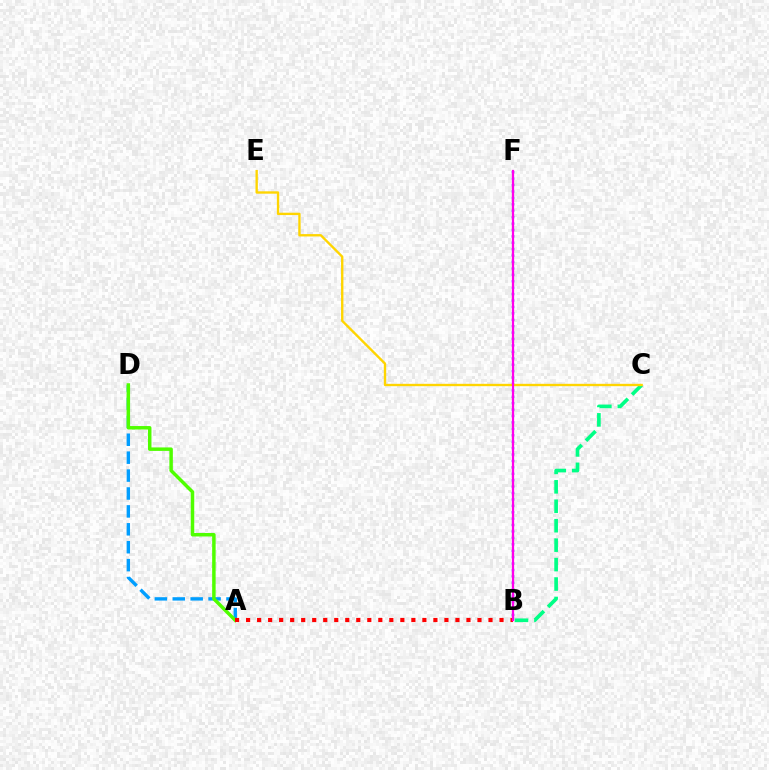{('B', 'C'): [{'color': '#00ff86', 'line_style': 'dashed', 'thickness': 2.64}], ('B', 'F'): [{'color': '#3700ff', 'line_style': 'dotted', 'thickness': 1.74}, {'color': '#ff00ed', 'line_style': 'solid', 'thickness': 1.61}], ('A', 'D'): [{'color': '#009eff', 'line_style': 'dashed', 'thickness': 2.43}, {'color': '#4fff00', 'line_style': 'solid', 'thickness': 2.5}], ('C', 'E'): [{'color': '#ffd500', 'line_style': 'solid', 'thickness': 1.7}], ('A', 'B'): [{'color': '#ff0000', 'line_style': 'dotted', 'thickness': 2.99}]}